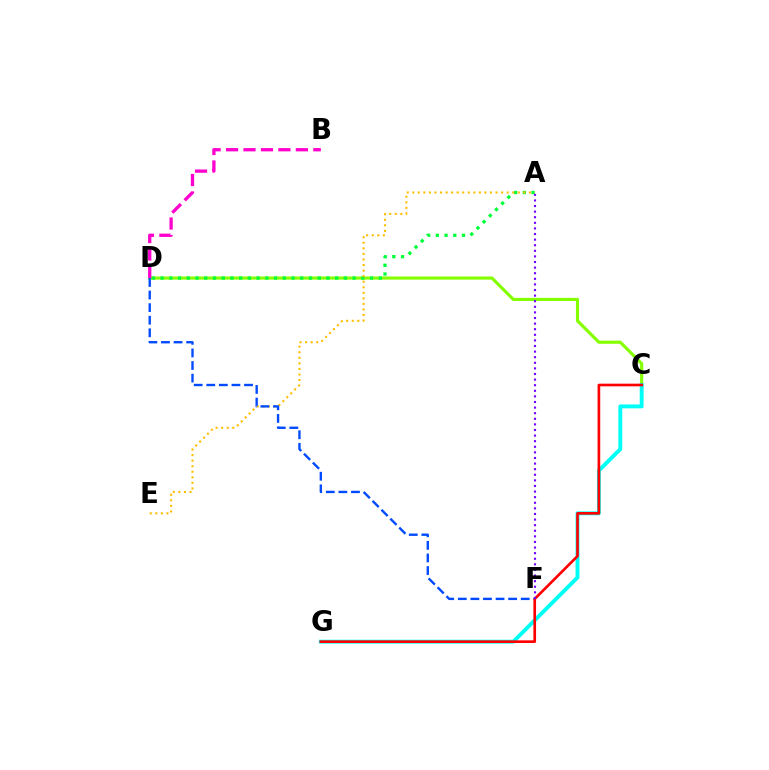{('C', 'D'): [{'color': '#84ff00', 'line_style': 'solid', 'thickness': 2.25}], ('A', 'D'): [{'color': '#00ff39', 'line_style': 'dotted', 'thickness': 2.37}], ('A', 'E'): [{'color': '#ffbd00', 'line_style': 'dotted', 'thickness': 1.51}], ('C', 'G'): [{'color': '#00fff6', 'line_style': 'solid', 'thickness': 2.8}, {'color': '#ff0000', 'line_style': 'solid', 'thickness': 1.91}], ('D', 'F'): [{'color': '#004bff', 'line_style': 'dashed', 'thickness': 1.71}], ('B', 'D'): [{'color': '#ff00cf', 'line_style': 'dashed', 'thickness': 2.37}], ('A', 'F'): [{'color': '#7200ff', 'line_style': 'dotted', 'thickness': 1.52}]}